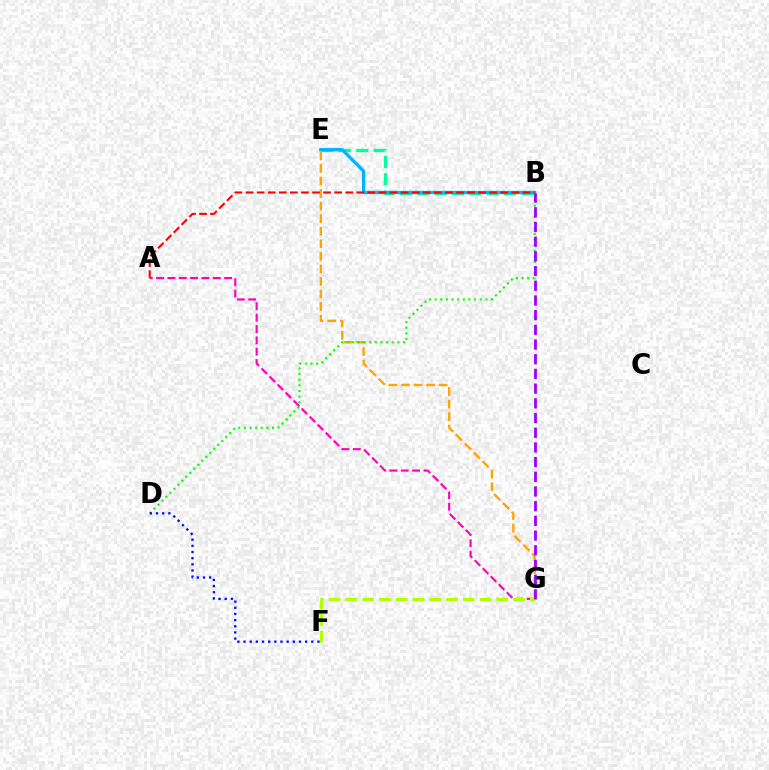{('E', 'G'): [{'color': '#ffa500', 'line_style': 'dashed', 'thickness': 1.7}], ('B', 'D'): [{'color': '#08ff00', 'line_style': 'dotted', 'thickness': 1.53}], ('A', 'G'): [{'color': '#ff00bd', 'line_style': 'dashed', 'thickness': 1.54}], ('D', 'F'): [{'color': '#0010ff', 'line_style': 'dotted', 'thickness': 1.67}], ('B', 'E'): [{'color': '#00ff9d', 'line_style': 'dashed', 'thickness': 2.35}, {'color': '#00b5ff', 'line_style': 'solid', 'thickness': 2.41}], ('F', 'G'): [{'color': '#b3ff00', 'line_style': 'dashed', 'thickness': 2.28}], ('B', 'G'): [{'color': '#9b00ff', 'line_style': 'dashed', 'thickness': 2.0}], ('A', 'B'): [{'color': '#ff0000', 'line_style': 'dashed', 'thickness': 1.5}]}